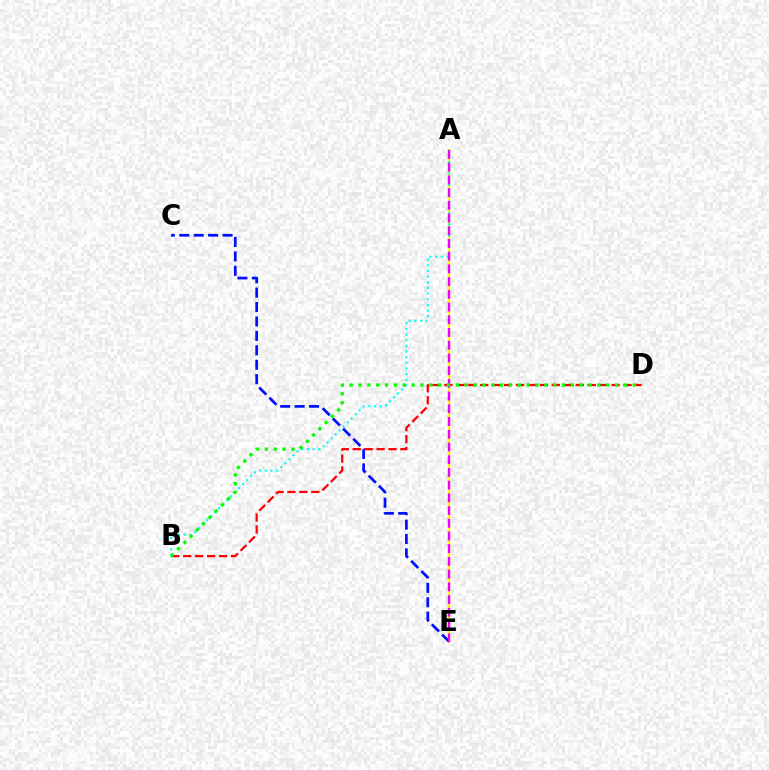{('A', 'E'): [{'color': '#fcf500', 'line_style': 'solid', 'thickness': 1.67}, {'color': '#ee00ff', 'line_style': 'dashed', 'thickness': 1.73}], ('A', 'B'): [{'color': '#00fff6', 'line_style': 'dotted', 'thickness': 1.54}], ('C', 'E'): [{'color': '#0010ff', 'line_style': 'dashed', 'thickness': 1.96}], ('B', 'D'): [{'color': '#ff0000', 'line_style': 'dashed', 'thickness': 1.62}, {'color': '#08ff00', 'line_style': 'dotted', 'thickness': 2.4}]}